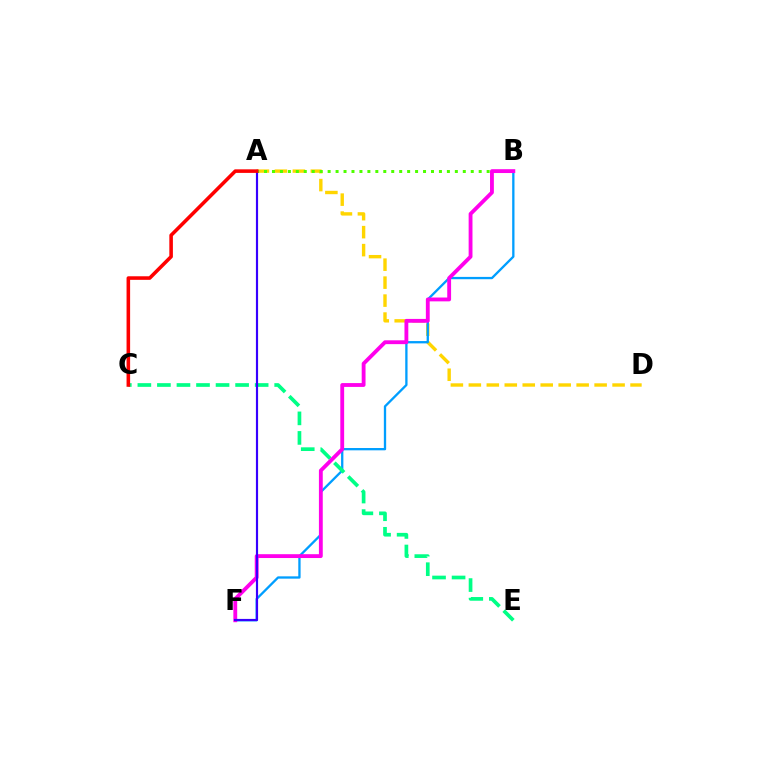{('A', 'D'): [{'color': '#ffd500', 'line_style': 'dashed', 'thickness': 2.44}], ('B', 'F'): [{'color': '#009eff', 'line_style': 'solid', 'thickness': 1.66}, {'color': '#ff00ed', 'line_style': 'solid', 'thickness': 2.76}], ('A', 'B'): [{'color': '#4fff00', 'line_style': 'dotted', 'thickness': 2.16}], ('C', 'E'): [{'color': '#00ff86', 'line_style': 'dashed', 'thickness': 2.66}], ('A', 'F'): [{'color': '#3700ff', 'line_style': 'solid', 'thickness': 1.56}], ('A', 'C'): [{'color': '#ff0000', 'line_style': 'solid', 'thickness': 2.57}]}